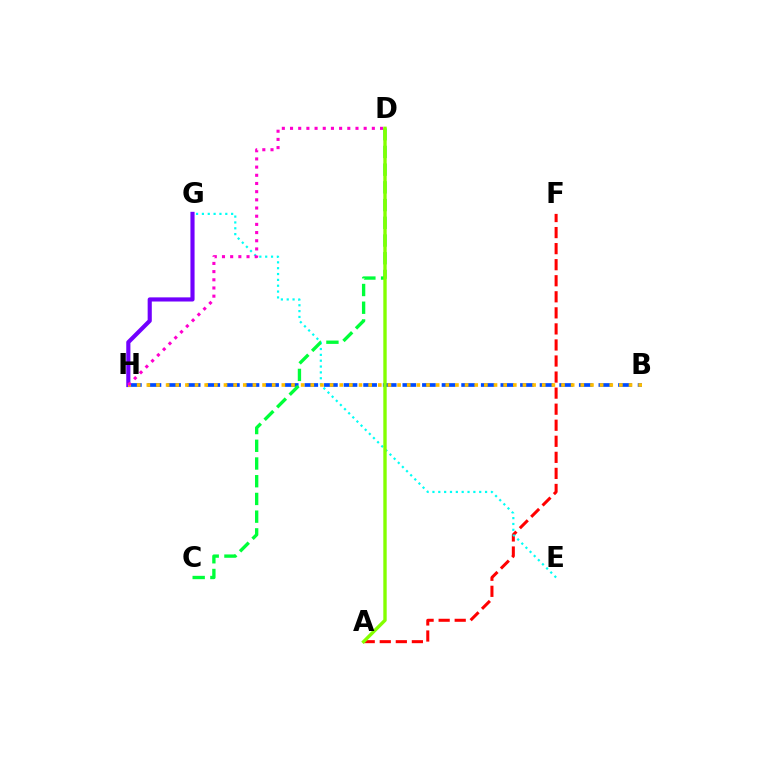{('A', 'F'): [{'color': '#ff0000', 'line_style': 'dashed', 'thickness': 2.18}], ('E', 'G'): [{'color': '#00fff6', 'line_style': 'dotted', 'thickness': 1.59}], ('B', 'H'): [{'color': '#004bff', 'line_style': 'dashed', 'thickness': 2.66}, {'color': '#ffbd00', 'line_style': 'dotted', 'thickness': 2.62}], ('C', 'D'): [{'color': '#00ff39', 'line_style': 'dashed', 'thickness': 2.41}], ('G', 'H'): [{'color': '#7200ff', 'line_style': 'solid', 'thickness': 2.98}], ('D', 'H'): [{'color': '#ff00cf', 'line_style': 'dotted', 'thickness': 2.22}], ('A', 'D'): [{'color': '#84ff00', 'line_style': 'solid', 'thickness': 2.43}]}